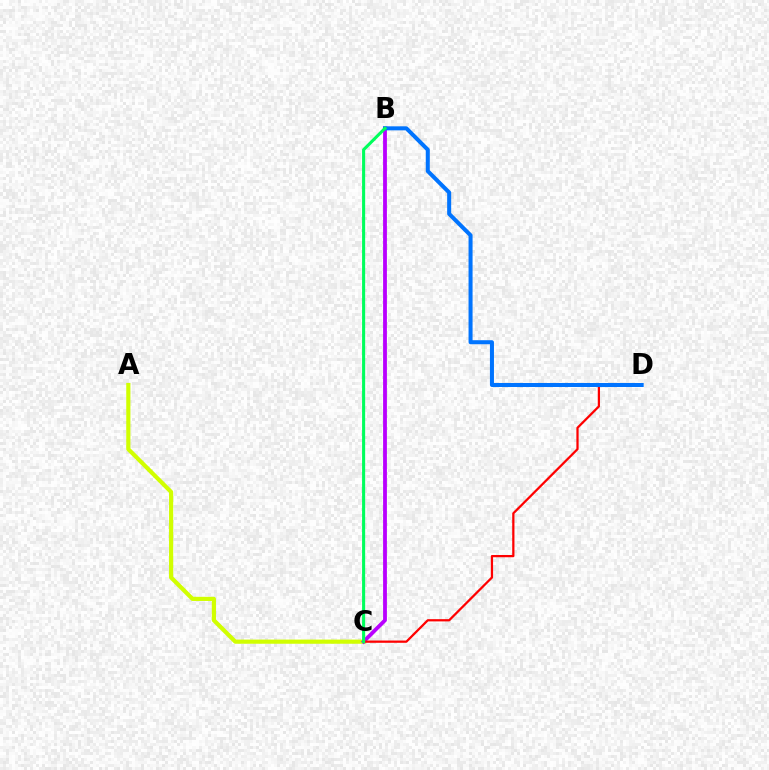{('A', 'C'): [{'color': '#d1ff00', 'line_style': 'solid', 'thickness': 3.0}], ('B', 'C'): [{'color': '#b900ff', 'line_style': 'solid', 'thickness': 2.74}, {'color': '#00ff5c', 'line_style': 'solid', 'thickness': 2.22}], ('C', 'D'): [{'color': '#ff0000', 'line_style': 'solid', 'thickness': 1.62}], ('B', 'D'): [{'color': '#0074ff', 'line_style': 'solid', 'thickness': 2.9}]}